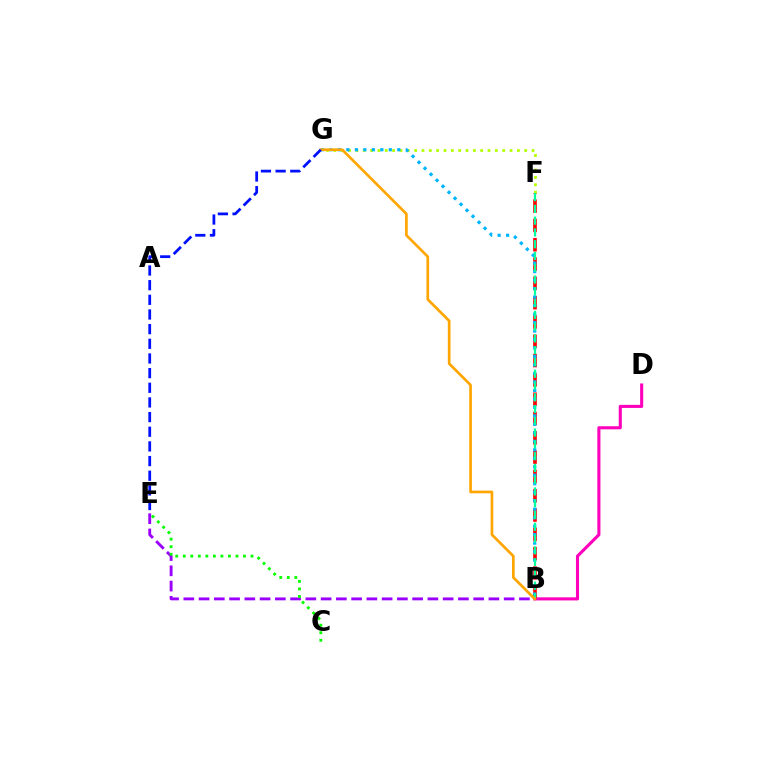{('F', 'G'): [{'color': '#b3ff00', 'line_style': 'dotted', 'thickness': 1.99}], ('B', 'D'): [{'color': '#ff00bd', 'line_style': 'solid', 'thickness': 2.22}], ('B', 'F'): [{'color': '#ff0000', 'line_style': 'dashed', 'thickness': 2.62}, {'color': '#00ff9d', 'line_style': 'dashed', 'thickness': 1.6}], ('B', 'G'): [{'color': '#00b5ff', 'line_style': 'dotted', 'thickness': 2.31}, {'color': '#ffa500', 'line_style': 'solid', 'thickness': 1.93}], ('B', 'E'): [{'color': '#9b00ff', 'line_style': 'dashed', 'thickness': 2.07}], ('E', 'G'): [{'color': '#0010ff', 'line_style': 'dashed', 'thickness': 1.99}], ('C', 'E'): [{'color': '#08ff00', 'line_style': 'dotted', 'thickness': 2.04}]}